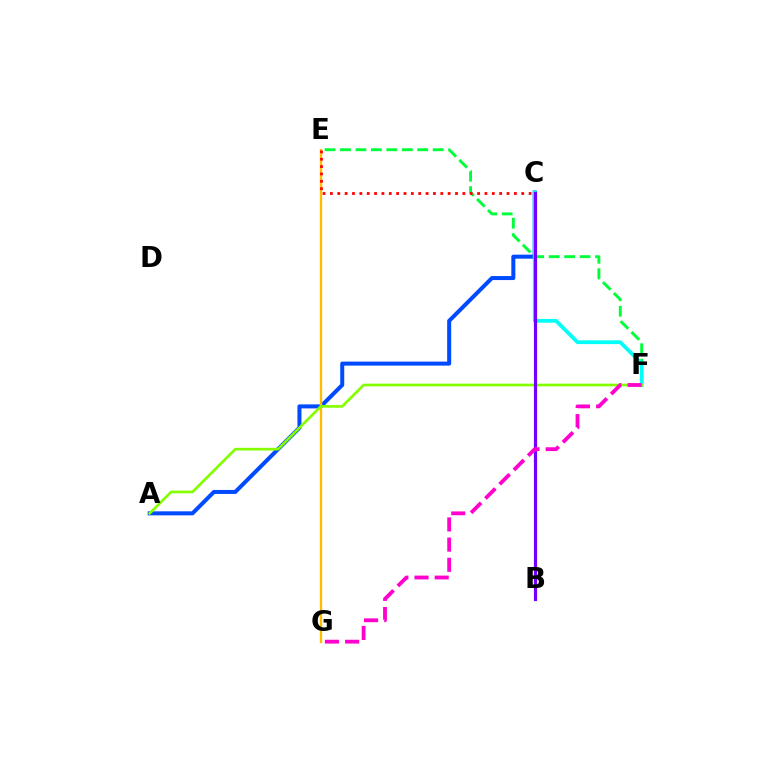{('A', 'C'): [{'color': '#004bff', 'line_style': 'solid', 'thickness': 2.89}], ('E', 'G'): [{'color': '#ffbd00', 'line_style': 'solid', 'thickness': 1.7}], ('E', 'F'): [{'color': '#00ff39', 'line_style': 'dashed', 'thickness': 2.1}], ('C', 'F'): [{'color': '#00fff6', 'line_style': 'solid', 'thickness': 2.72}], ('A', 'F'): [{'color': '#84ff00', 'line_style': 'solid', 'thickness': 1.94}], ('C', 'E'): [{'color': '#ff0000', 'line_style': 'dotted', 'thickness': 2.0}], ('B', 'C'): [{'color': '#7200ff', 'line_style': 'solid', 'thickness': 2.28}], ('F', 'G'): [{'color': '#ff00cf', 'line_style': 'dashed', 'thickness': 2.74}]}